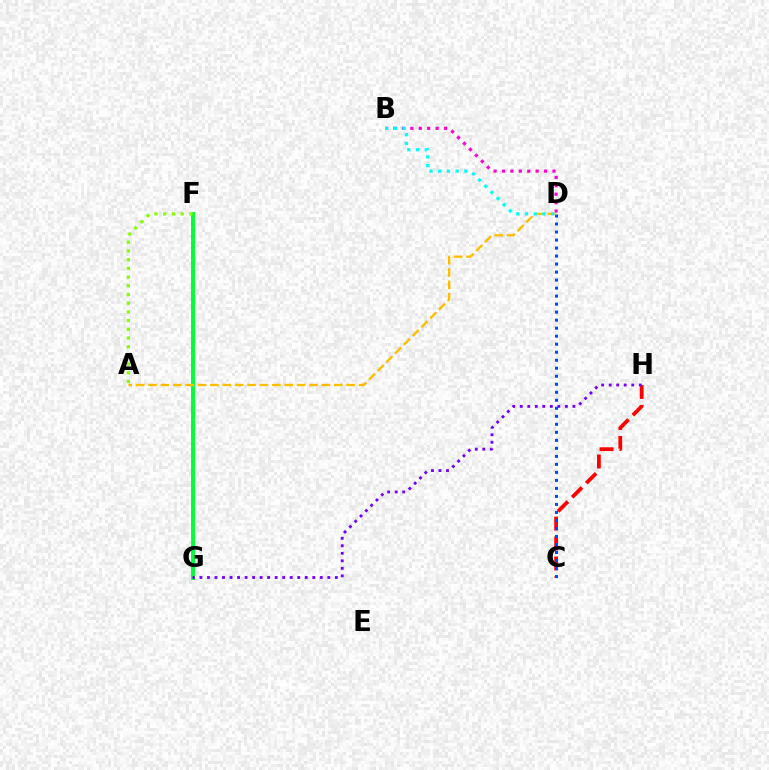{('F', 'G'): [{'color': '#00ff39', 'line_style': 'solid', 'thickness': 2.82}], ('C', 'H'): [{'color': '#ff0000', 'line_style': 'dashed', 'thickness': 2.71}], ('G', 'H'): [{'color': '#7200ff', 'line_style': 'dotted', 'thickness': 2.04}], ('B', 'D'): [{'color': '#ff00cf', 'line_style': 'dotted', 'thickness': 2.29}, {'color': '#00fff6', 'line_style': 'dotted', 'thickness': 2.37}], ('C', 'D'): [{'color': '#004bff', 'line_style': 'dotted', 'thickness': 2.18}], ('A', 'F'): [{'color': '#84ff00', 'line_style': 'dotted', 'thickness': 2.37}], ('A', 'D'): [{'color': '#ffbd00', 'line_style': 'dashed', 'thickness': 1.68}]}